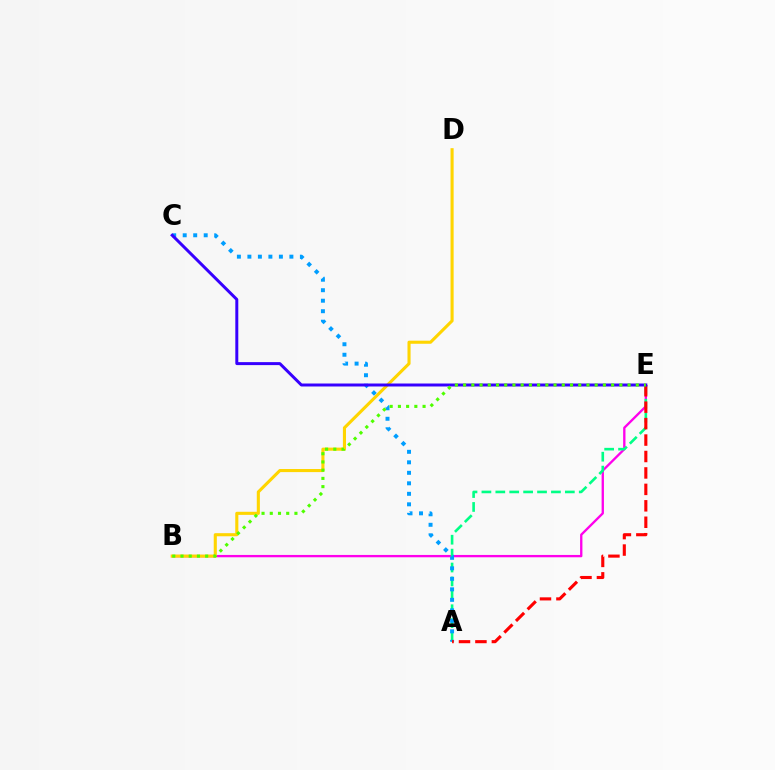{('B', 'E'): [{'color': '#ff00ed', 'line_style': 'solid', 'thickness': 1.68}, {'color': '#4fff00', 'line_style': 'dotted', 'thickness': 2.23}], ('A', 'E'): [{'color': '#00ff86', 'line_style': 'dashed', 'thickness': 1.89}, {'color': '#ff0000', 'line_style': 'dashed', 'thickness': 2.23}], ('B', 'D'): [{'color': '#ffd500', 'line_style': 'solid', 'thickness': 2.23}], ('A', 'C'): [{'color': '#009eff', 'line_style': 'dotted', 'thickness': 2.85}], ('C', 'E'): [{'color': '#3700ff', 'line_style': 'solid', 'thickness': 2.14}]}